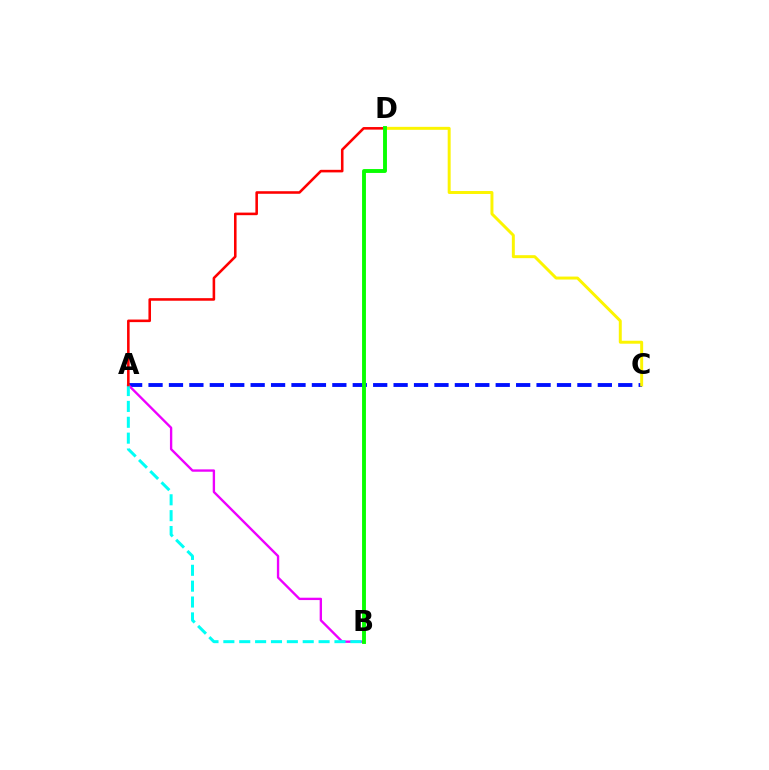{('A', 'C'): [{'color': '#0010ff', 'line_style': 'dashed', 'thickness': 2.77}], ('A', 'B'): [{'color': '#ee00ff', 'line_style': 'solid', 'thickness': 1.7}, {'color': '#00fff6', 'line_style': 'dashed', 'thickness': 2.16}], ('A', 'D'): [{'color': '#ff0000', 'line_style': 'solid', 'thickness': 1.85}], ('C', 'D'): [{'color': '#fcf500', 'line_style': 'solid', 'thickness': 2.13}], ('B', 'D'): [{'color': '#08ff00', 'line_style': 'solid', 'thickness': 2.79}]}